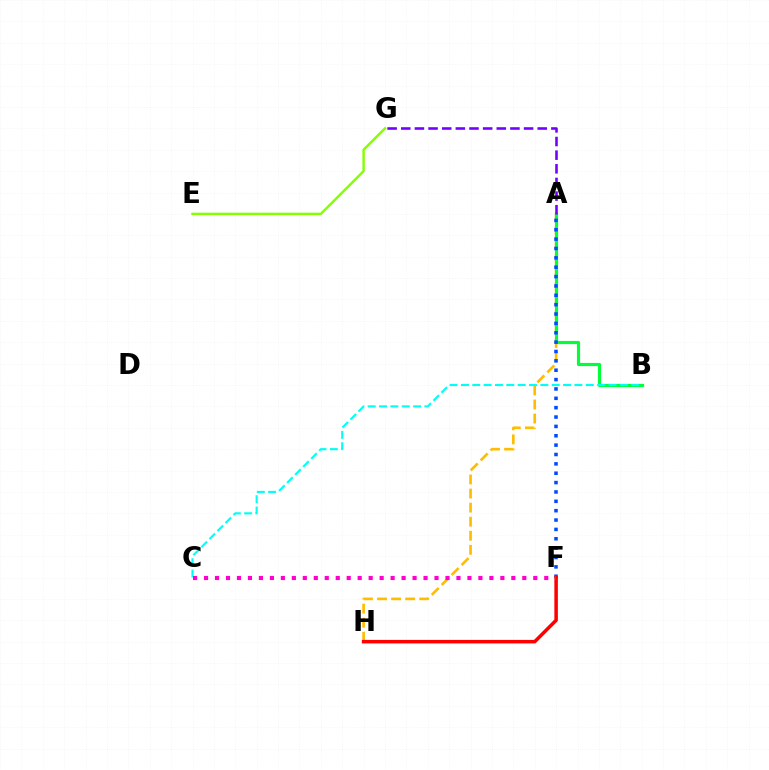{('E', 'G'): [{'color': '#84ff00', 'line_style': 'solid', 'thickness': 1.73}], ('A', 'H'): [{'color': '#ffbd00', 'line_style': 'dashed', 'thickness': 1.91}], ('A', 'B'): [{'color': '#00ff39', 'line_style': 'solid', 'thickness': 2.27}], ('A', 'F'): [{'color': '#004bff', 'line_style': 'dotted', 'thickness': 2.54}], ('F', 'H'): [{'color': '#ff0000', 'line_style': 'solid', 'thickness': 2.53}], ('B', 'C'): [{'color': '#00fff6', 'line_style': 'dashed', 'thickness': 1.54}], ('A', 'G'): [{'color': '#7200ff', 'line_style': 'dashed', 'thickness': 1.85}], ('C', 'F'): [{'color': '#ff00cf', 'line_style': 'dotted', 'thickness': 2.98}]}